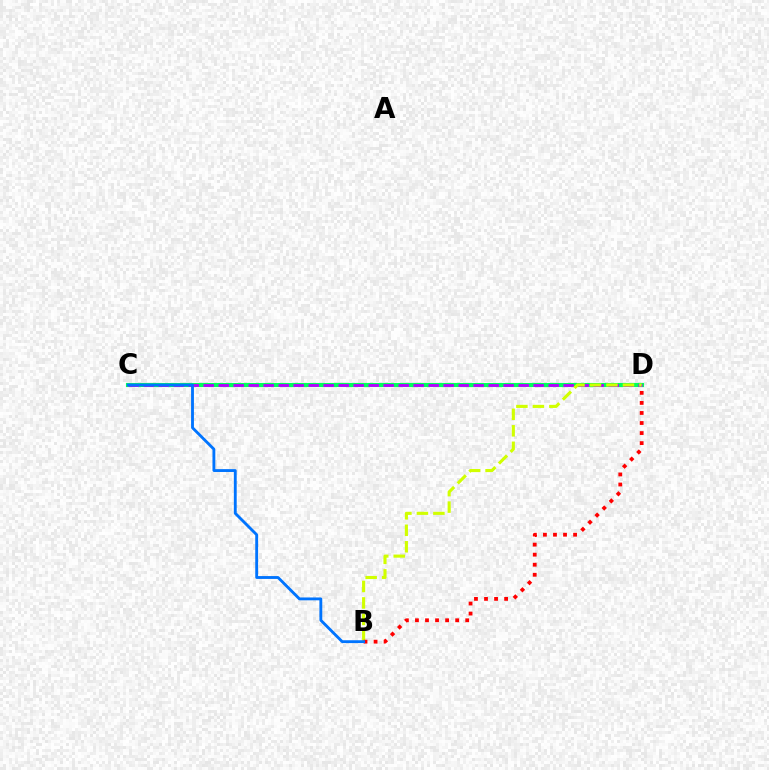{('C', 'D'): [{'color': '#00ff5c', 'line_style': 'solid', 'thickness': 2.95}, {'color': '#b900ff', 'line_style': 'dashed', 'thickness': 2.04}], ('B', 'D'): [{'color': '#d1ff00', 'line_style': 'dashed', 'thickness': 2.24}, {'color': '#ff0000', 'line_style': 'dotted', 'thickness': 2.73}], ('B', 'C'): [{'color': '#0074ff', 'line_style': 'solid', 'thickness': 2.05}]}